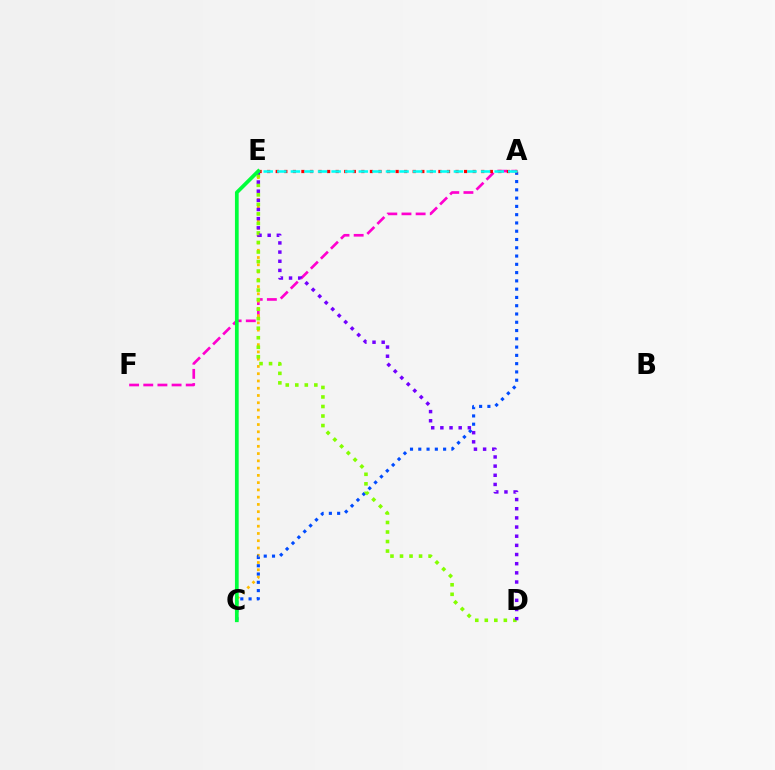{('A', 'F'): [{'color': '#ff00cf', 'line_style': 'dashed', 'thickness': 1.92}], ('C', 'E'): [{'color': '#ffbd00', 'line_style': 'dotted', 'thickness': 1.97}, {'color': '#00ff39', 'line_style': 'solid', 'thickness': 2.68}], ('A', 'C'): [{'color': '#004bff', 'line_style': 'dotted', 'thickness': 2.25}], ('D', 'E'): [{'color': '#84ff00', 'line_style': 'dotted', 'thickness': 2.59}, {'color': '#7200ff', 'line_style': 'dotted', 'thickness': 2.49}], ('A', 'E'): [{'color': '#ff0000', 'line_style': 'dotted', 'thickness': 2.33}, {'color': '#00fff6', 'line_style': 'dashed', 'thickness': 1.85}]}